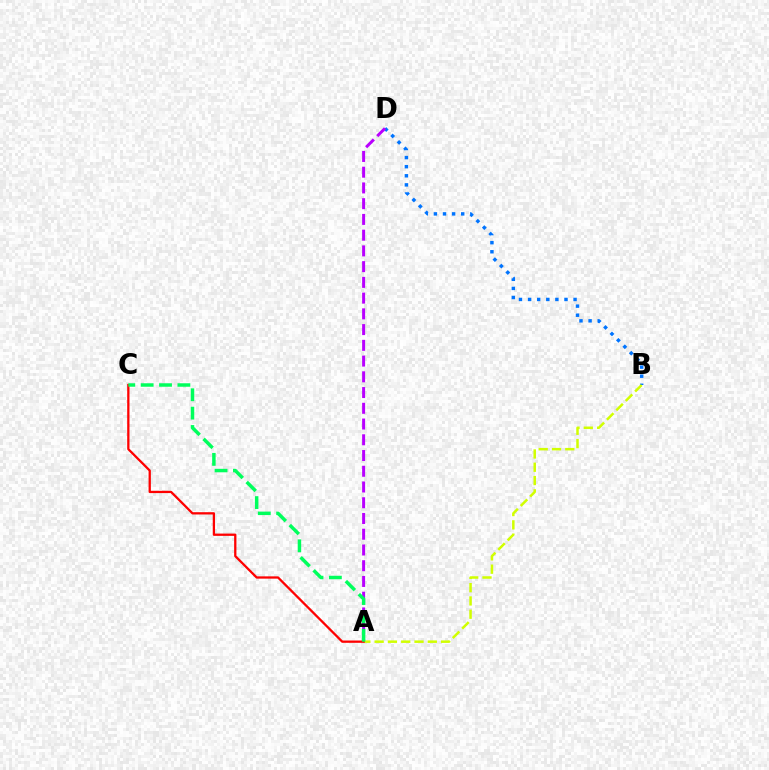{('B', 'D'): [{'color': '#0074ff', 'line_style': 'dotted', 'thickness': 2.47}], ('A', 'D'): [{'color': '#b900ff', 'line_style': 'dashed', 'thickness': 2.14}], ('A', 'B'): [{'color': '#d1ff00', 'line_style': 'dashed', 'thickness': 1.81}], ('A', 'C'): [{'color': '#ff0000', 'line_style': 'solid', 'thickness': 1.65}, {'color': '#00ff5c', 'line_style': 'dashed', 'thickness': 2.5}]}